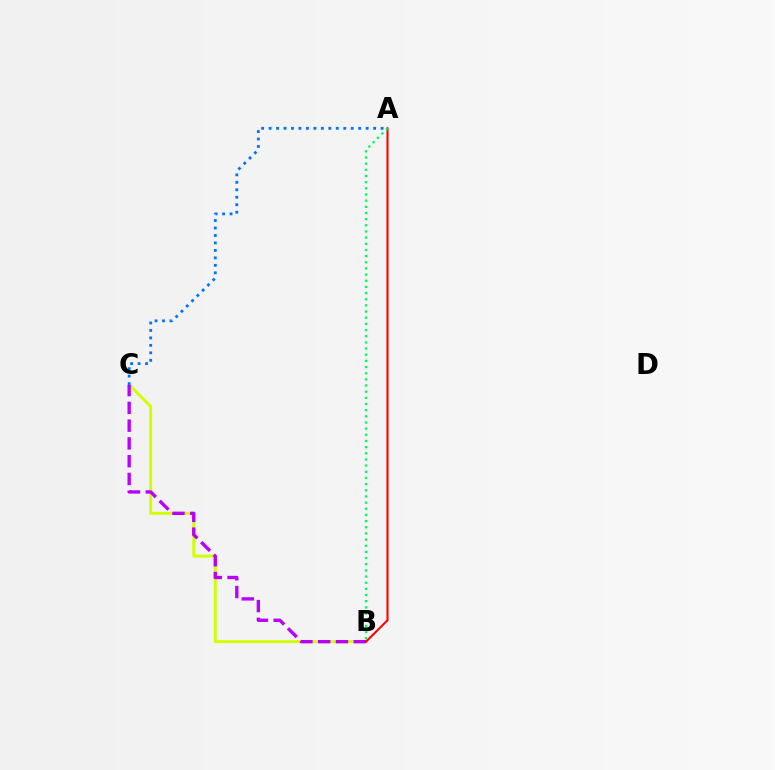{('B', 'C'): [{'color': '#d1ff00', 'line_style': 'solid', 'thickness': 2.13}, {'color': '#b900ff', 'line_style': 'dashed', 'thickness': 2.42}], ('A', 'B'): [{'color': '#ff0000', 'line_style': 'solid', 'thickness': 1.5}, {'color': '#00ff5c', 'line_style': 'dotted', 'thickness': 1.67}], ('A', 'C'): [{'color': '#0074ff', 'line_style': 'dotted', 'thickness': 2.03}]}